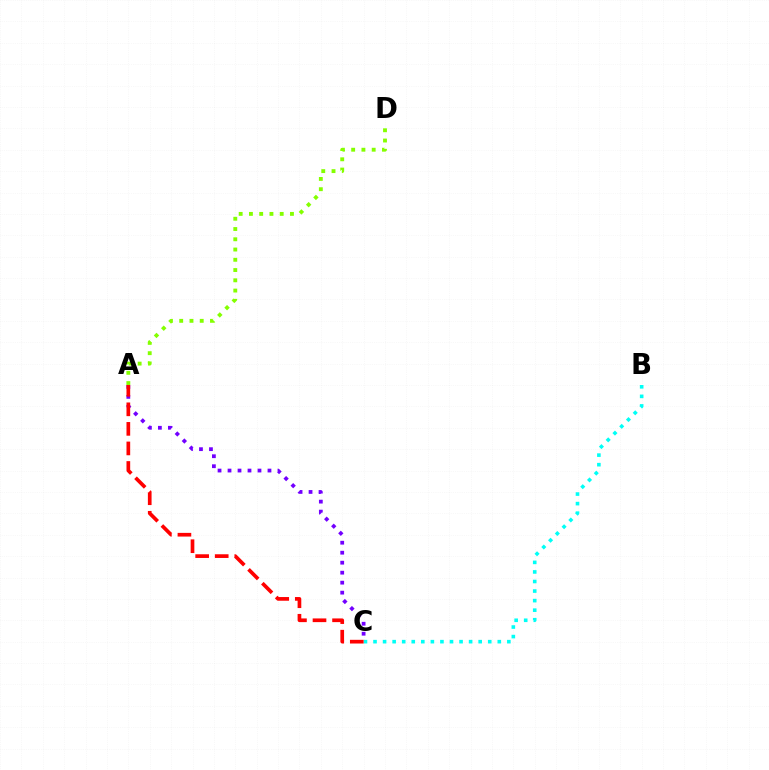{('A', 'C'): [{'color': '#7200ff', 'line_style': 'dotted', 'thickness': 2.71}, {'color': '#ff0000', 'line_style': 'dashed', 'thickness': 2.66}], ('B', 'C'): [{'color': '#00fff6', 'line_style': 'dotted', 'thickness': 2.6}], ('A', 'D'): [{'color': '#84ff00', 'line_style': 'dotted', 'thickness': 2.79}]}